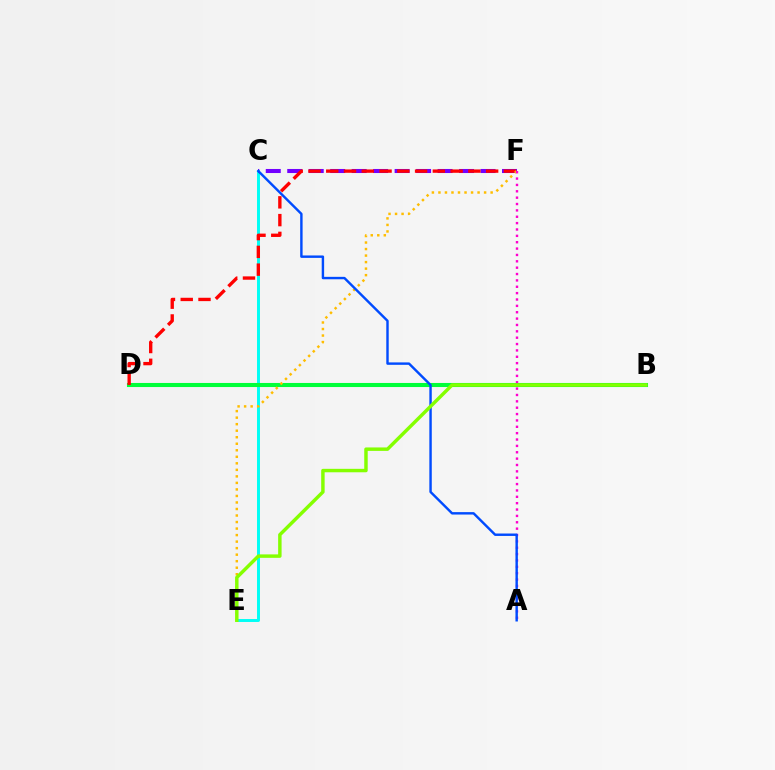{('C', 'E'): [{'color': '#00fff6', 'line_style': 'solid', 'thickness': 2.13}], ('B', 'D'): [{'color': '#00ff39', 'line_style': 'solid', 'thickness': 2.93}], ('C', 'F'): [{'color': '#7200ff', 'line_style': 'dashed', 'thickness': 2.92}], ('D', 'F'): [{'color': '#ff0000', 'line_style': 'dashed', 'thickness': 2.41}], ('E', 'F'): [{'color': '#ffbd00', 'line_style': 'dotted', 'thickness': 1.77}], ('A', 'F'): [{'color': '#ff00cf', 'line_style': 'dotted', 'thickness': 1.73}], ('A', 'C'): [{'color': '#004bff', 'line_style': 'solid', 'thickness': 1.74}], ('B', 'E'): [{'color': '#84ff00', 'line_style': 'solid', 'thickness': 2.48}]}